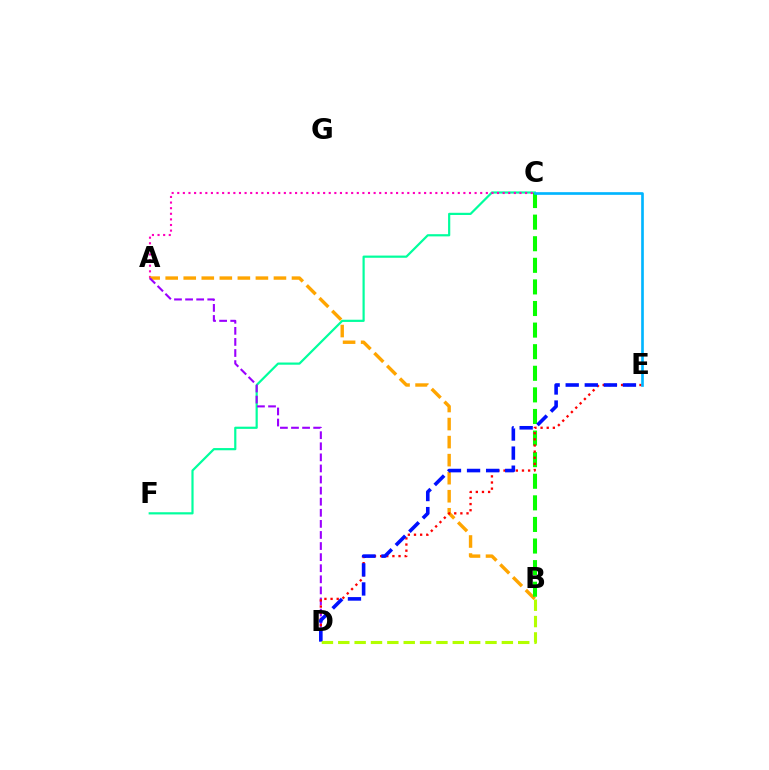{('C', 'F'): [{'color': '#00ff9d', 'line_style': 'solid', 'thickness': 1.58}], ('A', 'C'): [{'color': '#ff00bd', 'line_style': 'dotted', 'thickness': 1.52}], ('A', 'B'): [{'color': '#ffa500', 'line_style': 'dashed', 'thickness': 2.45}], ('A', 'D'): [{'color': '#9b00ff', 'line_style': 'dashed', 'thickness': 1.51}], ('B', 'C'): [{'color': '#08ff00', 'line_style': 'dashed', 'thickness': 2.93}], ('D', 'E'): [{'color': '#ff0000', 'line_style': 'dotted', 'thickness': 1.67}, {'color': '#0010ff', 'line_style': 'dashed', 'thickness': 2.59}], ('C', 'E'): [{'color': '#00b5ff', 'line_style': 'solid', 'thickness': 1.92}], ('B', 'D'): [{'color': '#b3ff00', 'line_style': 'dashed', 'thickness': 2.22}]}